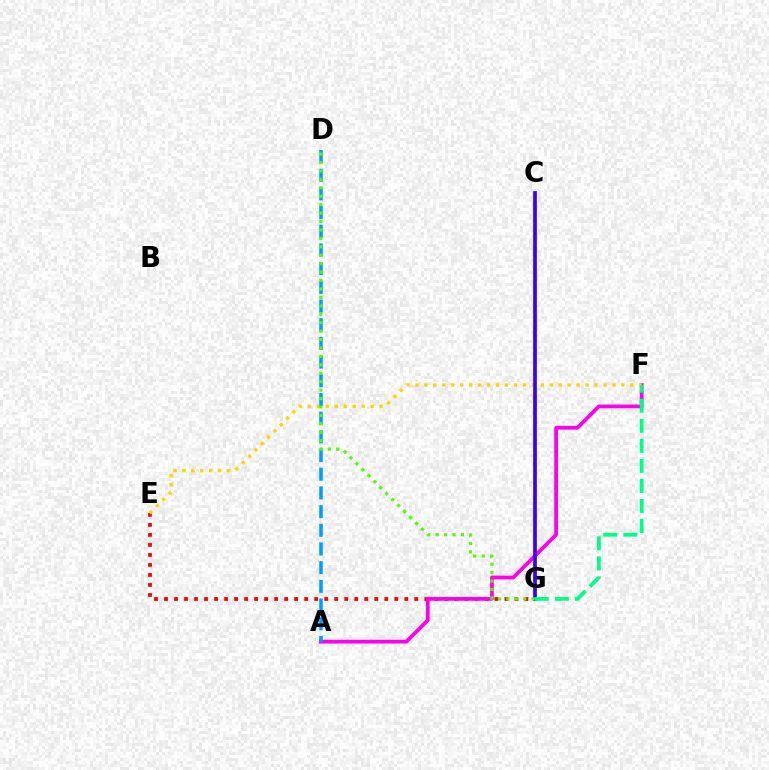{('E', 'G'): [{'color': '#ff0000', 'line_style': 'dotted', 'thickness': 2.72}], ('A', 'F'): [{'color': '#ff00ed', 'line_style': 'solid', 'thickness': 2.71}], ('E', 'F'): [{'color': '#ffd500', 'line_style': 'dotted', 'thickness': 2.43}], ('C', 'G'): [{'color': '#3700ff', 'line_style': 'solid', 'thickness': 2.68}], ('A', 'D'): [{'color': '#009eff', 'line_style': 'dashed', 'thickness': 2.54}], ('F', 'G'): [{'color': '#00ff86', 'line_style': 'dashed', 'thickness': 2.72}], ('D', 'G'): [{'color': '#4fff00', 'line_style': 'dotted', 'thickness': 2.29}]}